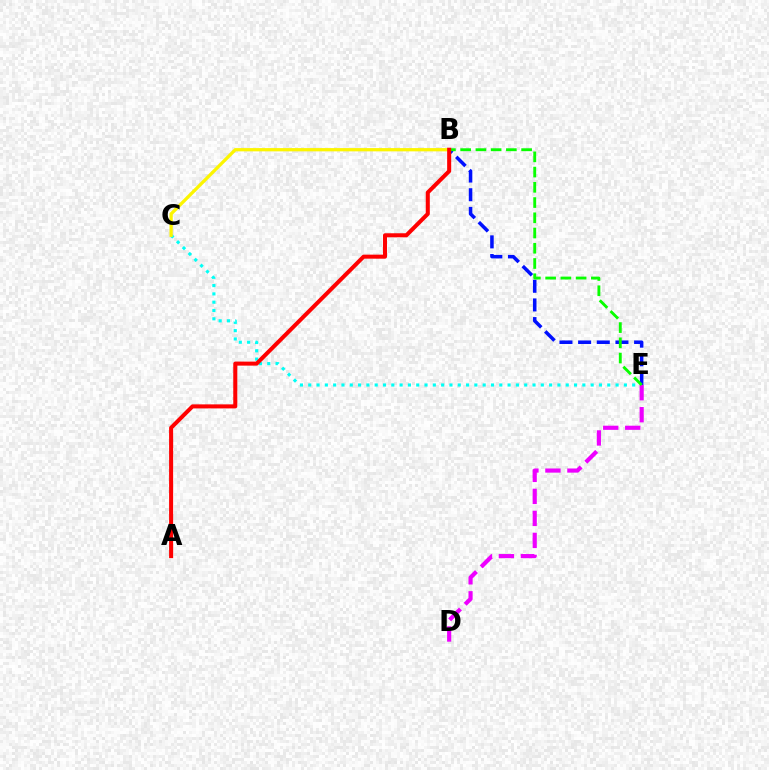{('B', 'E'): [{'color': '#0010ff', 'line_style': 'dashed', 'thickness': 2.54}, {'color': '#08ff00', 'line_style': 'dashed', 'thickness': 2.07}], ('C', 'E'): [{'color': '#00fff6', 'line_style': 'dotted', 'thickness': 2.26}], ('D', 'E'): [{'color': '#ee00ff', 'line_style': 'dashed', 'thickness': 2.99}], ('B', 'C'): [{'color': '#fcf500', 'line_style': 'solid', 'thickness': 2.35}], ('A', 'B'): [{'color': '#ff0000', 'line_style': 'solid', 'thickness': 2.9}]}